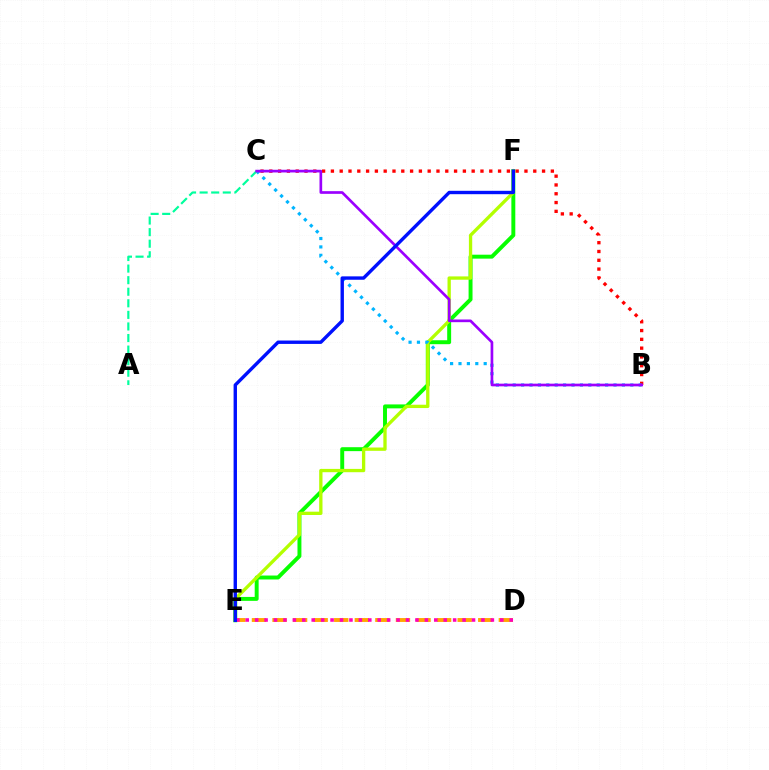{('E', 'F'): [{'color': '#08ff00', 'line_style': 'solid', 'thickness': 2.83}, {'color': '#b3ff00', 'line_style': 'solid', 'thickness': 2.39}, {'color': '#0010ff', 'line_style': 'solid', 'thickness': 2.44}], ('B', 'C'): [{'color': '#ff0000', 'line_style': 'dotted', 'thickness': 2.39}, {'color': '#00b5ff', 'line_style': 'dotted', 'thickness': 2.28}, {'color': '#9b00ff', 'line_style': 'solid', 'thickness': 1.93}], ('D', 'E'): [{'color': '#ffa500', 'line_style': 'dashed', 'thickness': 2.79}, {'color': '#ff00bd', 'line_style': 'dotted', 'thickness': 2.56}], ('A', 'C'): [{'color': '#00ff9d', 'line_style': 'dashed', 'thickness': 1.57}]}